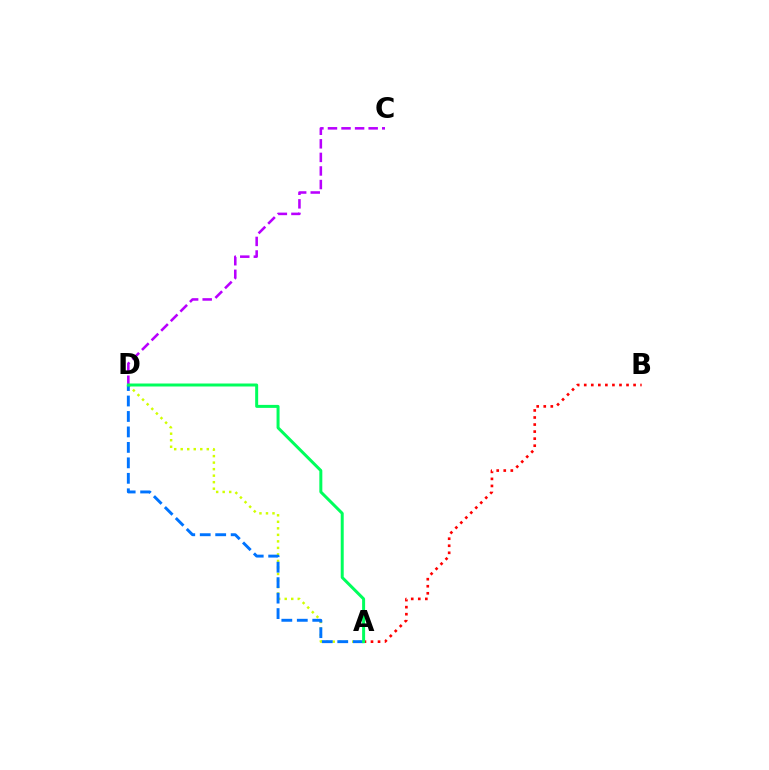{('A', 'D'): [{'color': '#d1ff00', 'line_style': 'dotted', 'thickness': 1.77}, {'color': '#0074ff', 'line_style': 'dashed', 'thickness': 2.1}, {'color': '#00ff5c', 'line_style': 'solid', 'thickness': 2.15}], ('A', 'B'): [{'color': '#ff0000', 'line_style': 'dotted', 'thickness': 1.92}], ('C', 'D'): [{'color': '#b900ff', 'line_style': 'dashed', 'thickness': 1.84}]}